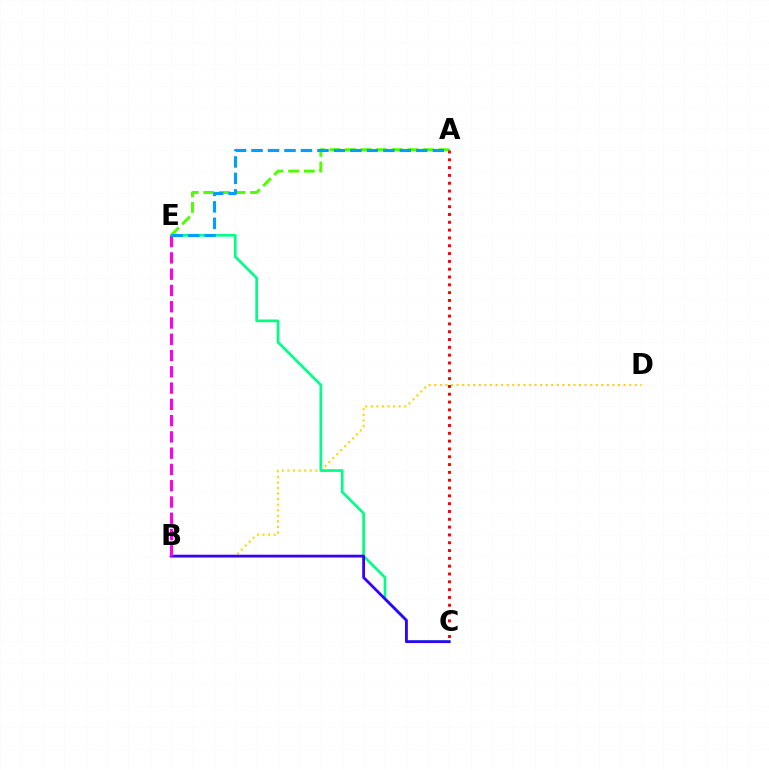{('B', 'D'): [{'color': '#ffd500', 'line_style': 'dotted', 'thickness': 1.51}], ('C', 'E'): [{'color': '#00ff86', 'line_style': 'solid', 'thickness': 1.93}], ('A', 'E'): [{'color': '#4fff00', 'line_style': 'dashed', 'thickness': 2.12}, {'color': '#009eff', 'line_style': 'dashed', 'thickness': 2.24}], ('B', 'C'): [{'color': '#3700ff', 'line_style': 'solid', 'thickness': 2.01}], ('B', 'E'): [{'color': '#ff00ed', 'line_style': 'dashed', 'thickness': 2.21}], ('A', 'C'): [{'color': '#ff0000', 'line_style': 'dotted', 'thickness': 2.12}]}